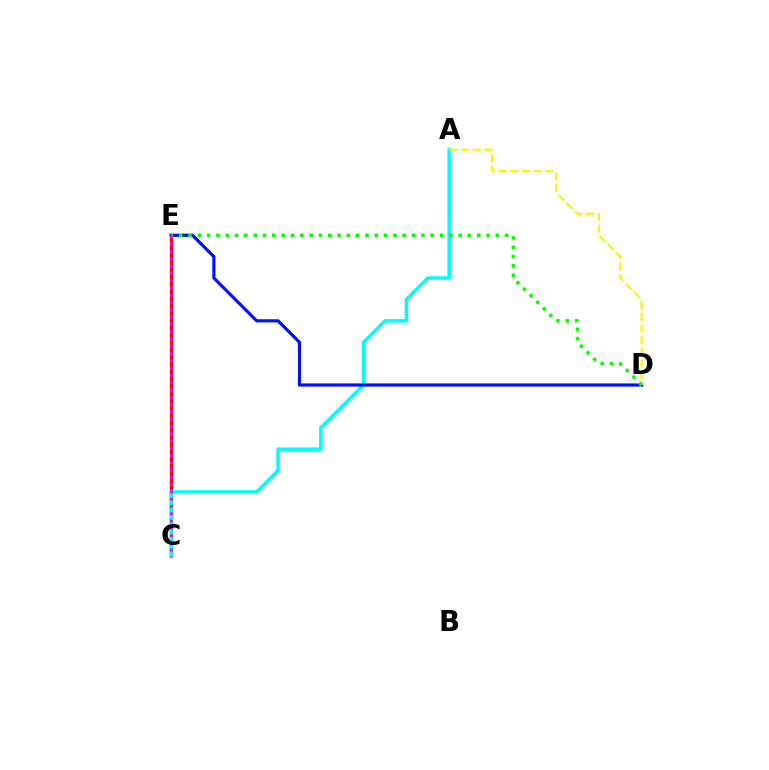{('C', 'E'): [{'color': '#ff0000', 'line_style': 'solid', 'thickness': 2.31}, {'color': '#ee00ff', 'line_style': 'dotted', 'thickness': 1.98}], ('A', 'C'): [{'color': '#00fff6', 'line_style': 'solid', 'thickness': 2.54}], ('D', 'E'): [{'color': '#0010ff', 'line_style': 'solid', 'thickness': 2.28}, {'color': '#08ff00', 'line_style': 'dotted', 'thickness': 2.53}], ('A', 'D'): [{'color': '#fcf500', 'line_style': 'dashed', 'thickness': 1.6}]}